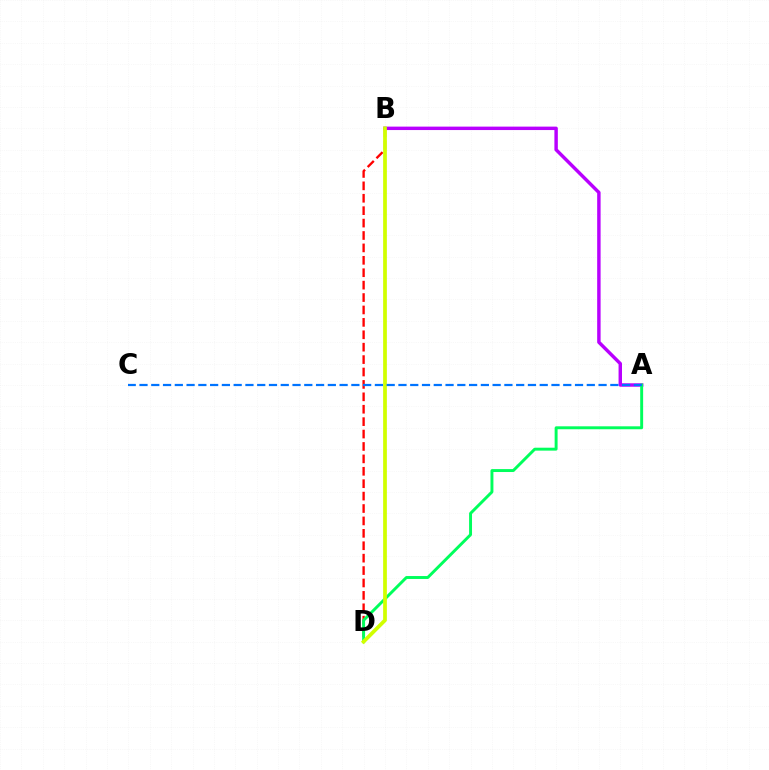{('A', 'B'): [{'color': '#b900ff', 'line_style': 'solid', 'thickness': 2.47}], ('B', 'D'): [{'color': '#ff0000', 'line_style': 'dashed', 'thickness': 1.69}, {'color': '#d1ff00', 'line_style': 'solid', 'thickness': 2.69}], ('A', 'D'): [{'color': '#00ff5c', 'line_style': 'solid', 'thickness': 2.11}], ('A', 'C'): [{'color': '#0074ff', 'line_style': 'dashed', 'thickness': 1.6}]}